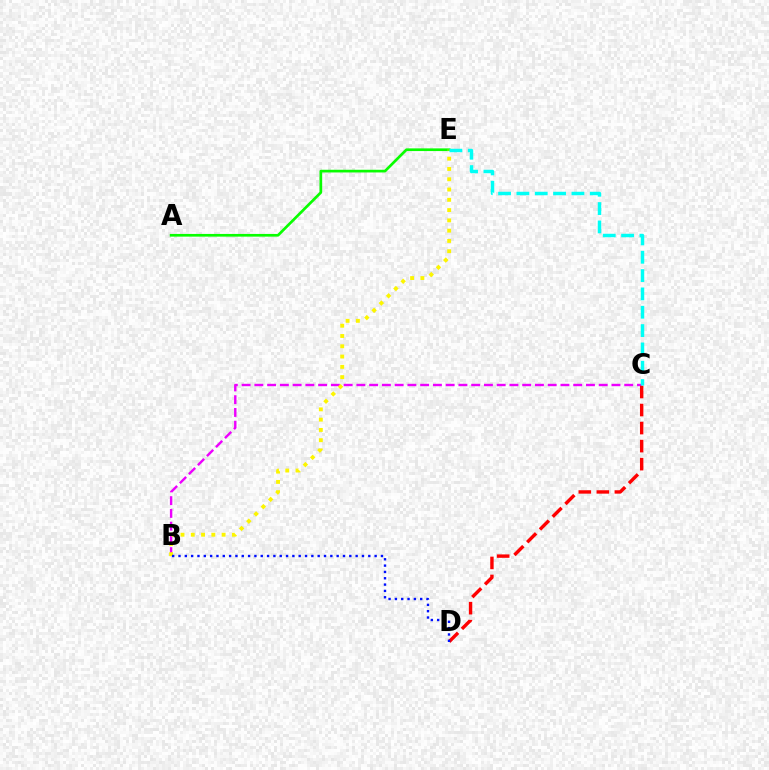{('A', 'E'): [{'color': '#08ff00', 'line_style': 'solid', 'thickness': 1.94}], ('B', 'C'): [{'color': '#ee00ff', 'line_style': 'dashed', 'thickness': 1.73}], ('C', 'D'): [{'color': '#ff0000', 'line_style': 'dashed', 'thickness': 2.45}], ('B', 'E'): [{'color': '#fcf500', 'line_style': 'dotted', 'thickness': 2.79}], ('B', 'D'): [{'color': '#0010ff', 'line_style': 'dotted', 'thickness': 1.72}], ('C', 'E'): [{'color': '#00fff6', 'line_style': 'dashed', 'thickness': 2.49}]}